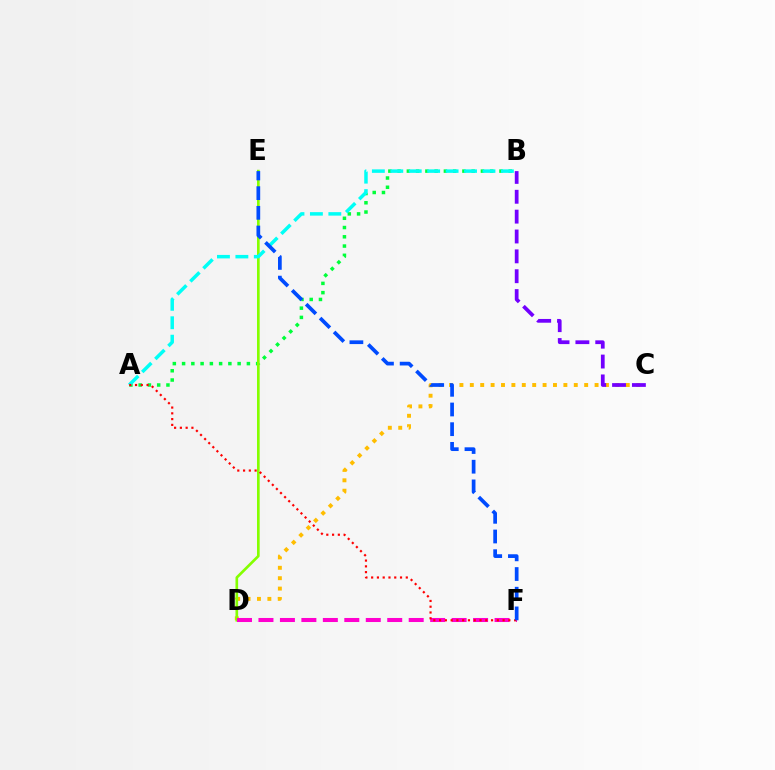{('A', 'B'): [{'color': '#00ff39', 'line_style': 'dotted', 'thickness': 2.52}, {'color': '#00fff6', 'line_style': 'dashed', 'thickness': 2.5}], ('C', 'D'): [{'color': '#ffbd00', 'line_style': 'dotted', 'thickness': 2.82}], ('D', 'E'): [{'color': '#84ff00', 'line_style': 'solid', 'thickness': 1.92}], ('D', 'F'): [{'color': '#ff00cf', 'line_style': 'dashed', 'thickness': 2.92}], ('B', 'C'): [{'color': '#7200ff', 'line_style': 'dashed', 'thickness': 2.7}], ('A', 'F'): [{'color': '#ff0000', 'line_style': 'dotted', 'thickness': 1.57}], ('E', 'F'): [{'color': '#004bff', 'line_style': 'dashed', 'thickness': 2.67}]}